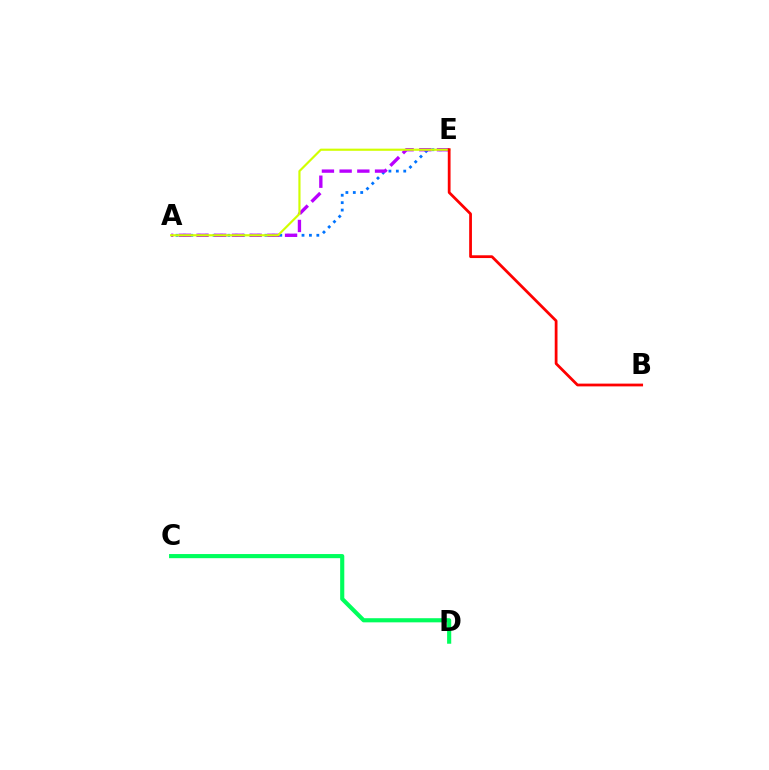{('A', 'E'): [{'color': '#0074ff', 'line_style': 'dotted', 'thickness': 2.01}, {'color': '#b900ff', 'line_style': 'dashed', 'thickness': 2.4}, {'color': '#d1ff00', 'line_style': 'solid', 'thickness': 1.56}], ('B', 'E'): [{'color': '#ff0000', 'line_style': 'solid', 'thickness': 1.99}], ('C', 'D'): [{'color': '#00ff5c', 'line_style': 'solid', 'thickness': 2.97}]}